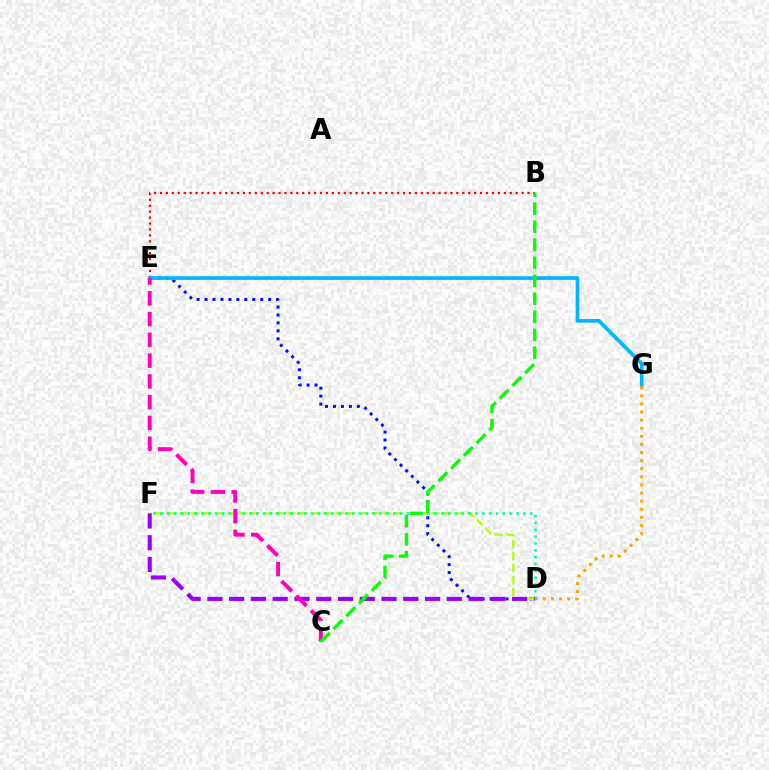{('D', 'E'): [{'color': '#0010ff', 'line_style': 'dotted', 'thickness': 2.16}], ('B', 'E'): [{'color': '#ff0000', 'line_style': 'dotted', 'thickness': 1.61}], ('D', 'F'): [{'color': '#b3ff00', 'line_style': 'dashed', 'thickness': 1.63}, {'color': '#00ff9d', 'line_style': 'dotted', 'thickness': 1.86}, {'color': '#9b00ff', 'line_style': 'dashed', 'thickness': 2.96}], ('E', 'G'): [{'color': '#00b5ff', 'line_style': 'solid', 'thickness': 2.63}], ('D', 'G'): [{'color': '#ffa500', 'line_style': 'dotted', 'thickness': 2.2}], ('C', 'E'): [{'color': '#ff00bd', 'line_style': 'dashed', 'thickness': 2.82}], ('B', 'C'): [{'color': '#08ff00', 'line_style': 'dashed', 'thickness': 2.45}]}